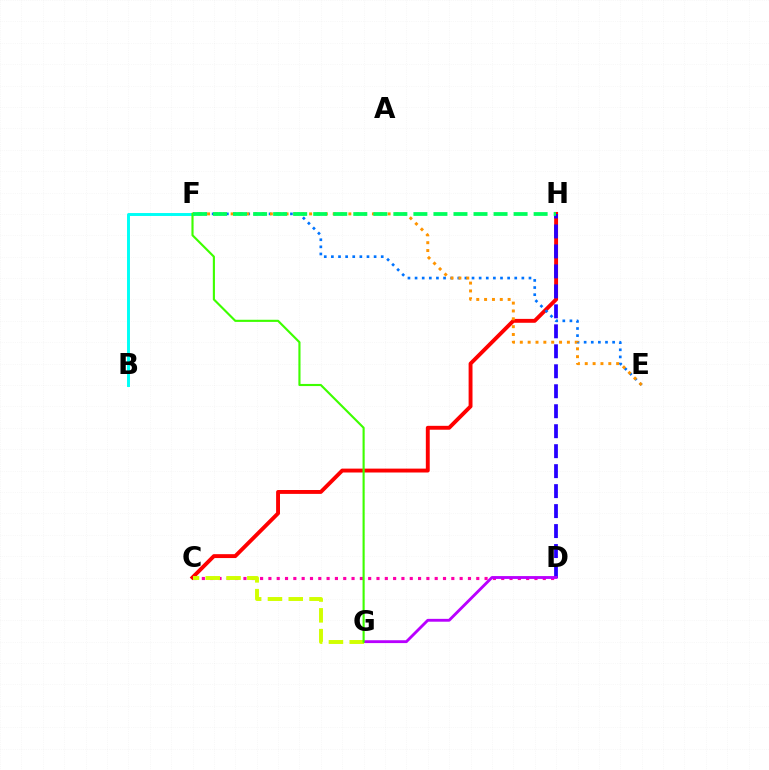{('C', 'H'): [{'color': '#ff0000', 'line_style': 'solid', 'thickness': 2.8}], ('B', 'F'): [{'color': '#00fff6', 'line_style': 'solid', 'thickness': 2.12}], ('E', 'F'): [{'color': '#0074ff', 'line_style': 'dotted', 'thickness': 1.93}, {'color': '#ff9400', 'line_style': 'dotted', 'thickness': 2.13}], ('D', 'H'): [{'color': '#2500ff', 'line_style': 'dashed', 'thickness': 2.71}], ('C', 'D'): [{'color': '#ff00ac', 'line_style': 'dotted', 'thickness': 2.26}], ('D', 'G'): [{'color': '#b900ff', 'line_style': 'solid', 'thickness': 2.05}], ('C', 'G'): [{'color': '#d1ff00', 'line_style': 'dashed', 'thickness': 2.83}], ('F', 'G'): [{'color': '#3dff00', 'line_style': 'solid', 'thickness': 1.53}], ('F', 'H'): [{'color': '#00ff5c', 'line_style': 'dashed', 'thickness': 2.72}]}